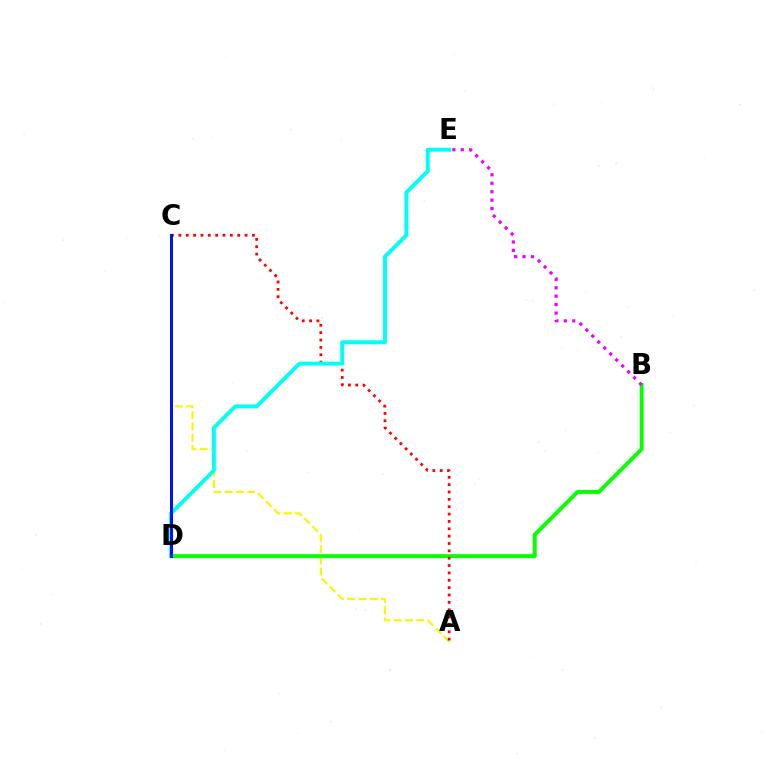{('A', 'C'): [{'color': '#fcf500', 'line_style': 'dashed', 'thickness': 1.53}, {'color': '#ff0000', 'line_style': 'dotted', 'thickness': 2.0}], ('B', 'D'): [{'color': '#08ff00', 'line_style': 'solid', 'thickness': 2.84}], ('D', 'E'): [{'color': '#00fff6', 'line_style': 'solid', 'thickness': 2.82}], ('C', 'D'): [{'color': '#0010ff', 'line_style': 'solid', 'thickness': 2.14}], ('B', 'E'): [{'color': '#ee00ff', 'line_style': 'dotted', 'thickness': 2.3}]}